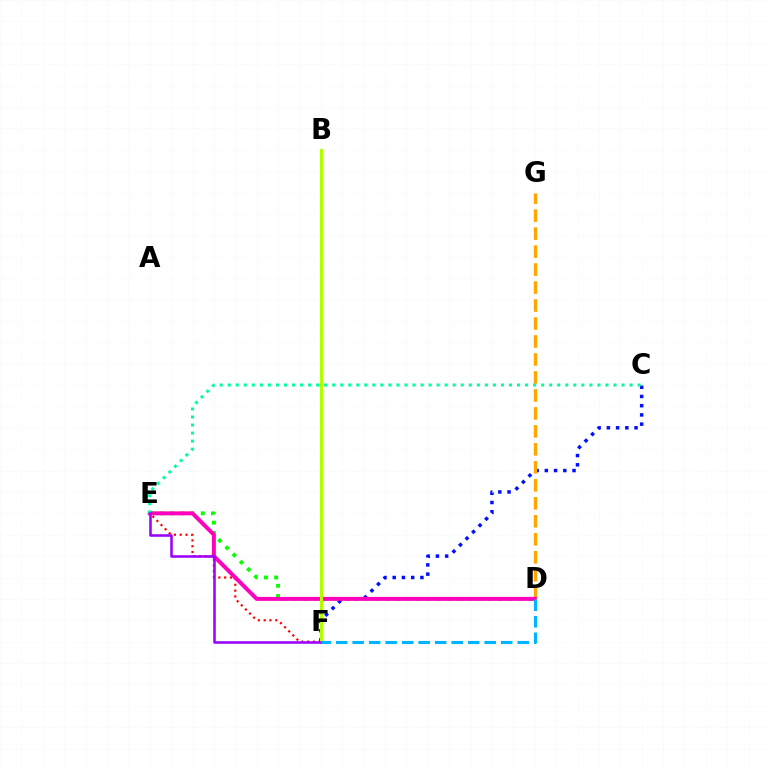{('E', 'F'): [{'color': '#ff0000', 'line_style': 'dotted', 'thickness': 1.58}, {'color': '#9b00ff', 'line_style': 'solid', 'thickness': 1.83}], ('C', 'F'): [{'color': '#0010ff', 'line_style': 'dotted', 'thickness': 2.51}], ('D', 'E'): [{'color': '#08ff00', 'line_style': 'dotted', 'thickness': 2.78}, {'color': '#ff00bd', 'line_style': 'solid', 'thickness': 2.86}], ('D', 'G'): [{'color': '#ffa500', 'line_style': 'dashed', 'thickness': 2.44}], ('C', 'E'): [{'color': '#00ff9d', 'line_style': 'dotted', 'thickness': 2.18}], ('B', 'F'): [{'color': '#b3ff00', 'line_style': 'solid', 'thickness': 2.22}], ('D', 'F'): [{'color': '#00b5ff', 'line_style': 'dashed', 'thickness': 2.24}]}